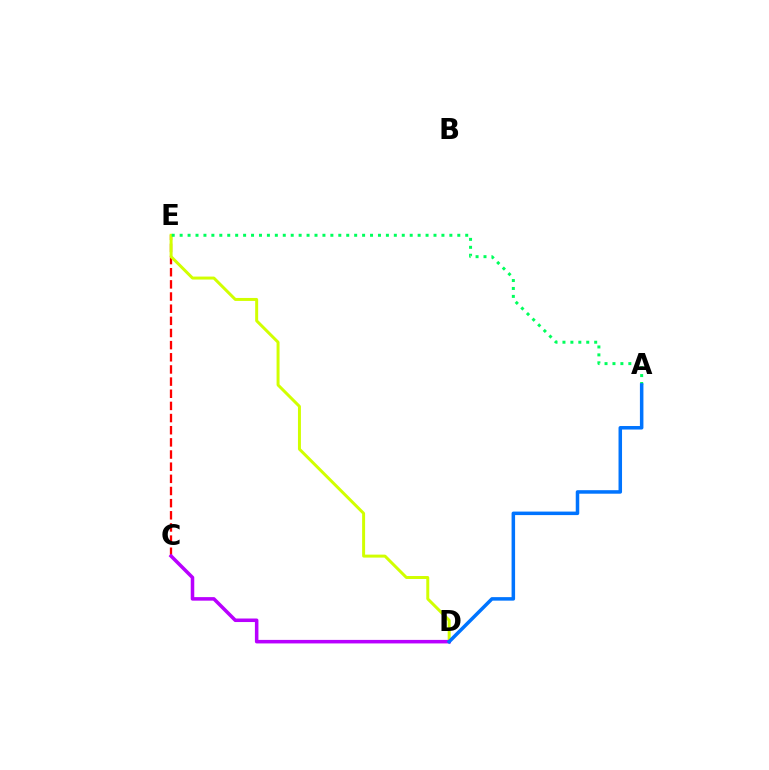{('C', 'E'): [{'color': '#ff0000', 'line_style': 'dashed', 'thickness': 1.65}], ('D', 'E'): [{'color': '#d1ff00', 'line_style': 'solid', 'thickness': 2.14}], ('A', 'E'): [{'color': '#00ff5c', 'line_style': 'dotted', 'thickness': 2.16}], ('C', 'D'): [{'color': '#b900ff', 'line_style': 'solid', 'thickness': 2.54}], ('A', 'D'): [{'color': '#0074ff', 'line_style': 'solid', 'thickness': 2.53}]}